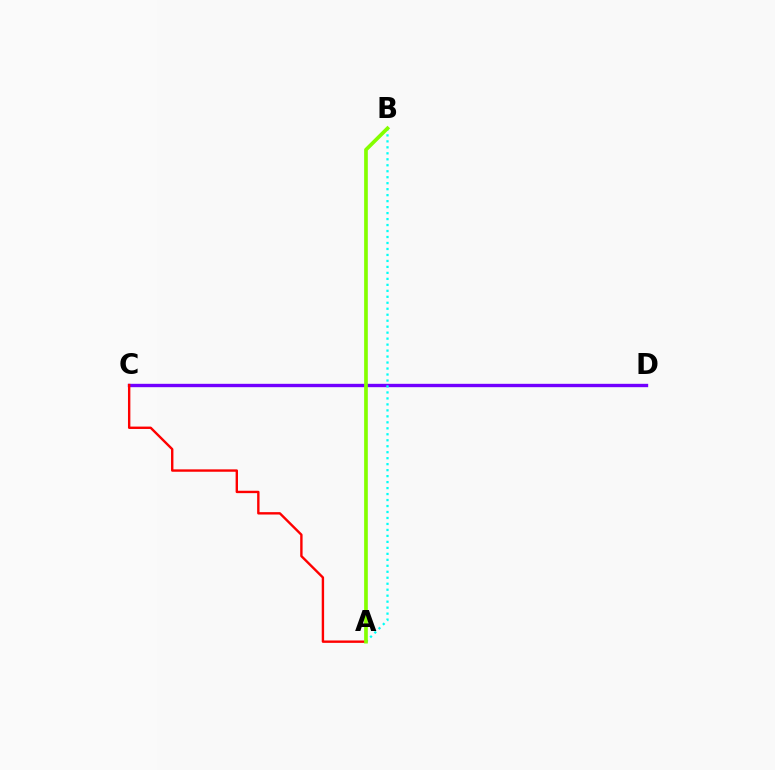{('C', 'D'): [{'color': '#7200ff', 'line_style': 'solid', 'thickness': 2.42}], ('A', 'B'): [{'color': '#00fff6', 'line_style': 'dotted', 'thickness': 1.62}, {'color': '#84ff00', 'line_style': 'solid', 'thickness': 2.65}], ('A', 'C'): [{'color': '#ff0000', 'line_style': 'solid', 'thickness': 1.72}]}